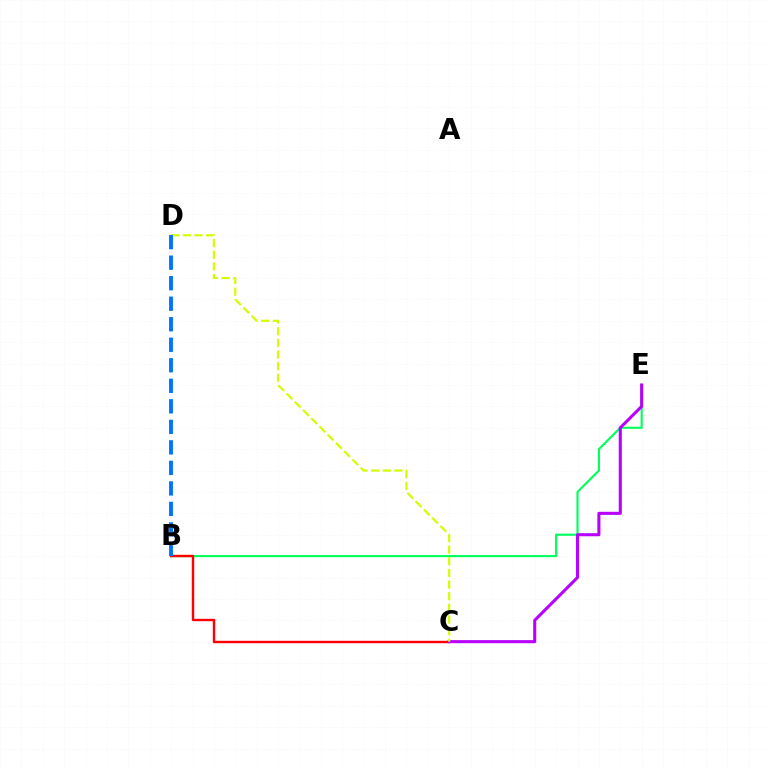{('B', 'E'): [{'color': '#00ff5c', 'line_style': 'solid', 'thickness': 1.54}], ('B', 'C'): [{'color': '#ff0000', 'line_style': 'solid', 'thickness': 1.73}], ('C', 'E'): [{'color': '#b900ff', 'line_style': 'solid', 'thickness': 2.21}], ('C', 'D'): [{'color': '#d1ff00', 'line_style': 'dashed', 'thickness': 1.58}], ('B', 'D'): [{'color': '#0074ff', 'line_style': 'dashed', 'thickness': 2.79}]}